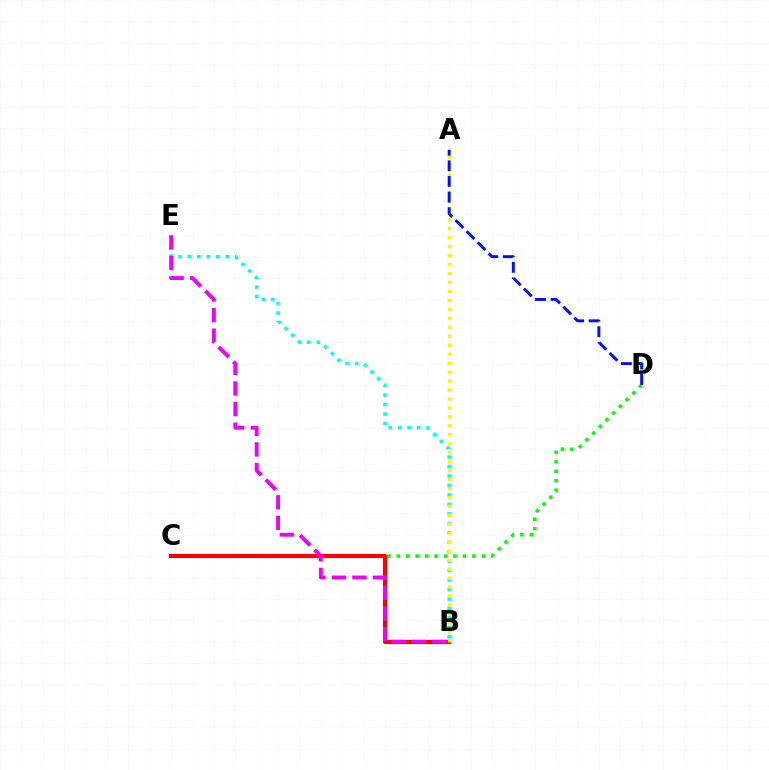{('C', 'D'): [{'color': '#08ff00', 'line_style': 'dotted', 'thickness': 2.57}], ('B', 'C'): [{'color': '#ff0000', 'line_style': 'solid', 'thickness': 2.97}], ('B', 'E'): [{'color': '#00fff6', 'line_style': 'dotted', 'thickness': 2.57}, {'color': '#ee00ff', 'line_style': 'dashed', 'thickness': 2.8}], ('A', 'B'): [{'color': '#fcf500', 'line_style': 'dotted', 'thickness': 2.43}], ('A', 'D'): [{'color': '#0010ff', 'line_style': 'dashed', 'thickness': 2.12}]}